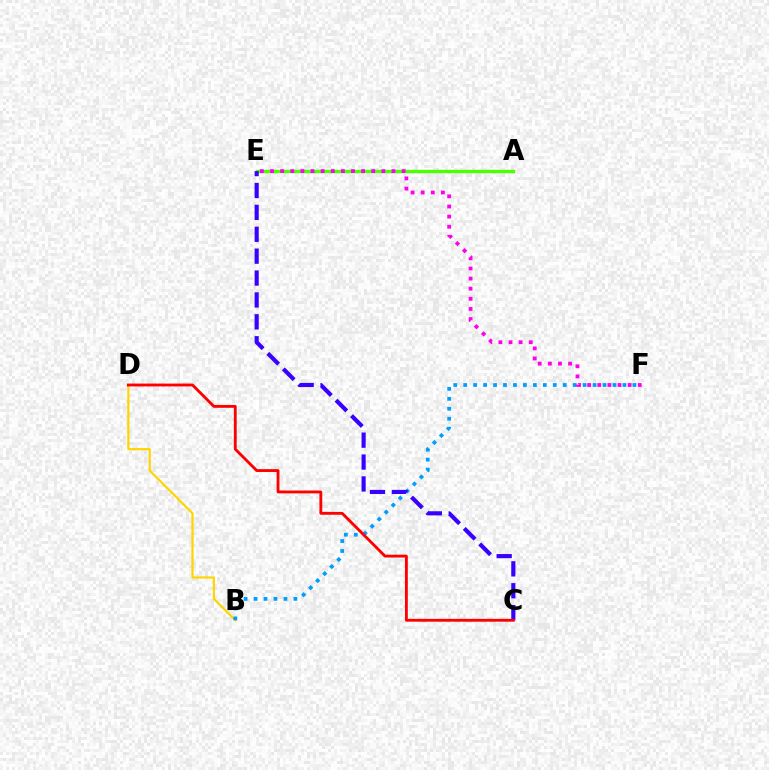{('A', 'E'): [{'color': '#00ff86', 'line_style': 'solid', 'thickness': 2.26}, {'color': '#4fff00', 'line_style': 'solid', 'thickness': 2.33}], ('B', 'D'): [{'color': '#ffd500', 'line_style': 'solid', 'thickness': 1.58}], ('B', 'F'): [{'color': '#009eff', 'line_style': 'dotted', 'thickness': 2.7}], ('C', 'E'): [{'color': '#3700ff', 'line_style': 'dashed', 'thickness': 2.97}], ('E', 'F'): [{'color': '#ff00ed', 'line_style': 'dotted', 'thickness': 2.75}], ('C', 'D'): [{'color': '#ff0000', 'line_style': 'solid', 'thickness': 2.05}]}